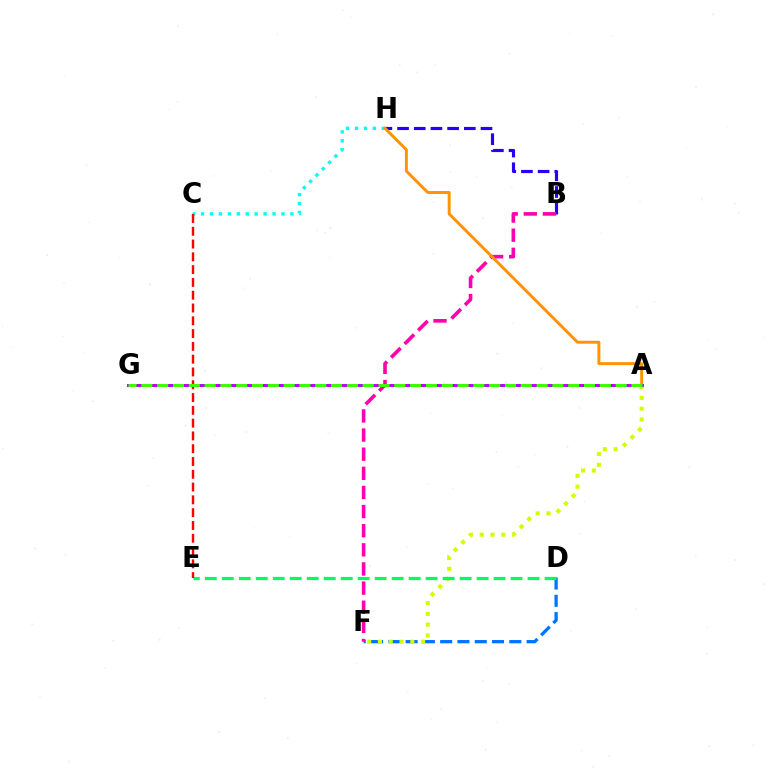{('D', 'F'): [{'color': '#0074ff', 'line_style': 'dashed', 'thickness': 2.35}], ('C', 'H'): [{'color': '#00fff6', 'line_style': 'dotted', 'thickness': 2.43}], ('B', 'H'): [{'color': '#2500ff', 'line_style': 'dashed', 'thickness': 2.27}], ('A', 'F'): [{'color': '#d1ff00', 'line_style': 'dotted', 'thickness': 2.94}], ('D', 'E'): [{'color': '#00ff5c', 'line_style': 'dashed', 'thickness': 2.31}], ('C', 'E'): [{'color': '#ff0000', 'line_style': 'dashed', 'thickness': 1.74}], ('B', 'F'): [{'color': '#ff00ac', 'line_style': 'dashed', 'thickness': 2.6}], ('A', 'H'): [{'color': '#ff9400', 'line_style': 'solid', 'thickness': 2.13}], ('A', 'G'): [{'color': '#b900ff', 'line_style': 'solid', 'thickness': 2.13}, {'color': '#3dff00', 'line_style': 'dashed', 'thickness': 2.15}]}